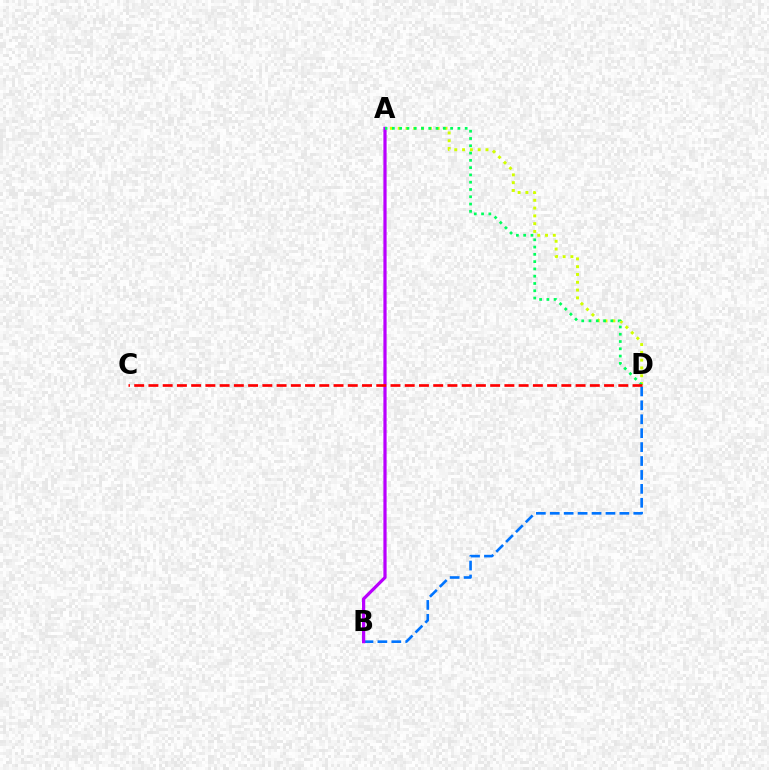{('A', 'D'): [{'color': '#d1ff00', 'line_style': 'dotted', 'thickness': 2.12}, {'color': '#00ff5c', 'line_style': 'dotted', 'thickness': 1.98}], ('B', 'D'): [{'color': '#0074ff', 'line_style': 'dashed', 'thickness': 1.89}], ('A', 'B'): [{'color': '#b900ff', 'line_style': 'solid', 'thickness': 2.32}], ('C', 'D'): [{'color': '#ff0000', 'line_style': 'dashed', 'thickness': 1.93}]}